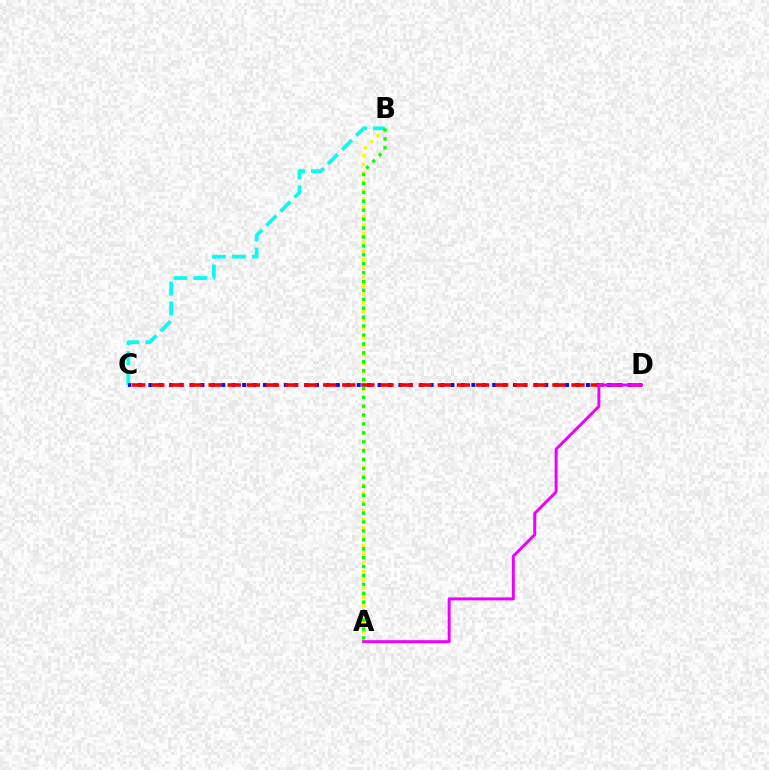{('A', 'B'): [{'color': '#fcf500', 'line_style': 'dotted', 'thickness': 2.35}, {'color': '#08ff00', 'line_style': 'dotted', 'thickness': 2.42}], ('B', 'C'): [{'color': '#00fff6', 'line_style': 'dashed', 'thickness': 2.71}], ('C', 'D'): [{'color': '#0010ff', 'line_style': 'dotted', 'thickness': 2.83}, {'color': '#ff0000', 'line_style': 'dashed', 'thickness': 2.59}], ('A', 'D'): [{'color': '#ee00ff', 'line_style': 'solid', 'thickness': 2.12}]}